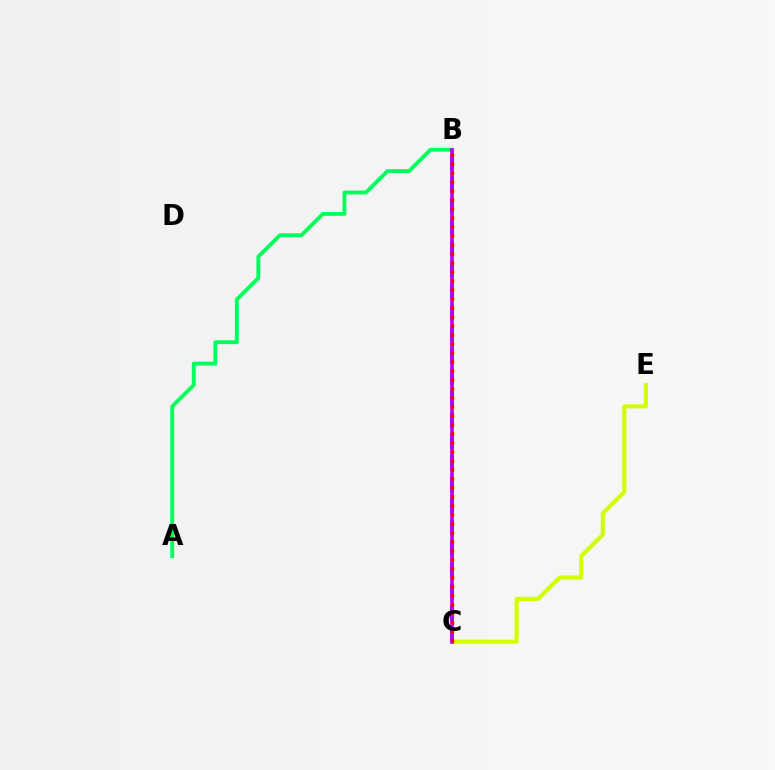{('A', 'B'): [{'color': '#00ff5c', 'line_style': 'solid', 'thickness': 2.79}], ('C', 'E'): [{'color': '#d1ff00', 'line_style': 'solid', 'thickness': 2.97}], ('B', 'C'): [{'color': '#0074ff', 'line_style': 'dashed', 'thickness': 2.91}, {'color': '#b900ff', 'line_style': 'solid', 'thickness': 2.62}, {'color': '#ff0000', 'line_style': 'dotted', 'thickness': 2.44}]}